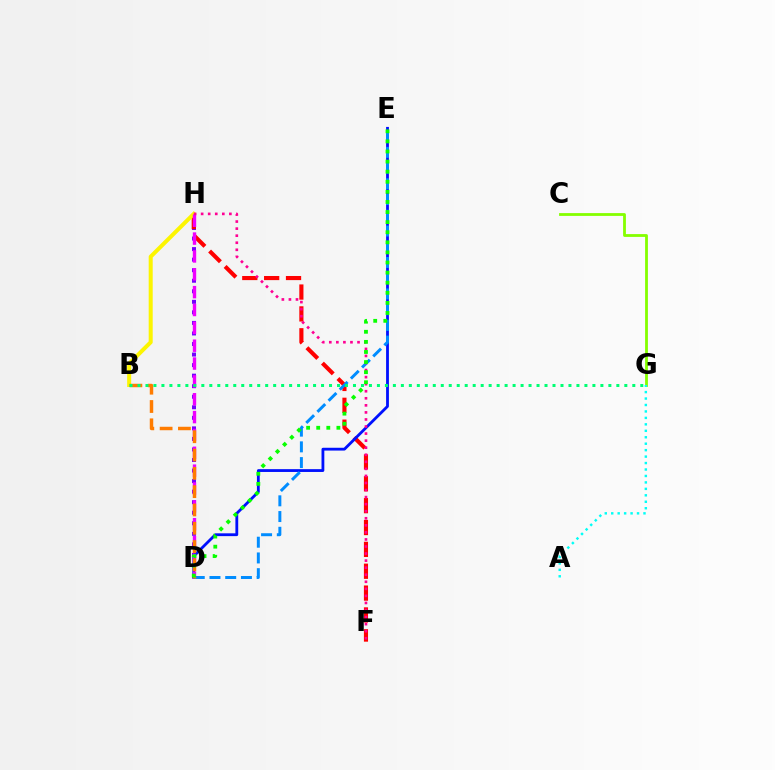{('D', 'H'): [{'color': '#7200ff', 'line_style': 'dotted', 'thickness': 2.87}, {'color': '#ee00ff', 'line_style': 'dashed', 'thickness': 2.43}], ('F', 'H'): [{'color': '#ff0000', 'line_style': 'dashed', 'thickness': 2.97}, {'color': '#ff0094', 'line_style': 'dotted', 'thickness': 1.92}], ('B', 'H'): [{'color': '#fcf500', 'line_style': 'solid', 'thickness': 2.89}], ('D', 'E'): [{'color': '#0010ff', 'line_style': 'solid', 'thickness': 2.02}, {'color': '#008cff', 'line_style': 'dashed', 'thickness': 2.14}, {'color': '#08ff00', 'line_style': 'dotted', 'thickness': 2.74}], ('C', 'G'): [{'color': '#84ff00', 'line_style': 'solid', 'thickness': 2.02}], ('A', 'G'): [{'color': '#00fff6', 'line_style': 'dotted', 'thickness': 1.75}], ('B', 'D'): [{'color': '#ff7c00', 'line_style': 'dashed', 'thickness': 2.49}], ('B', 'G'): [{'color': '#00ff74', 'line_style': 'dotted', 'thickness': 2.17}]}